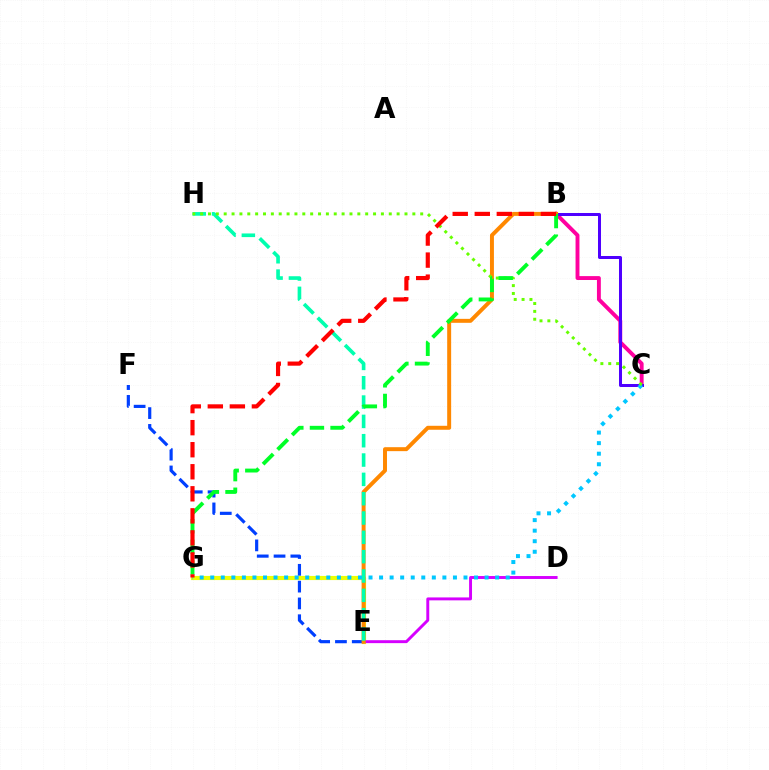{('B', 'C'): [{'color': '#ff00a0', 'line_style': 'solid', 'thickness': 2.81}, {'color': '#4f00ff', 'line_style': 'solid', 'thickness': 2.16}], ('E', 'G'): [{'color': '#eeff00', 'line_style': 'solid', 'thickness': 2.98}], ('E', 'F'): [{'color': '#003fff', 'line_style': 'dashed', 'thickness': 2.28}], ('D', 'E'): [{'color': '#d600ff', 'line_style': 'solid', 'thickness': 2.11}], ('B', 'E'): [{'color': '#ff8800', 'line_style': 'solid', 'thickness': 2.85}], ('E', 'H'): [{'color': '#00ffaf', 'line_style': 'dashed', 'thickness': 2.63}], ('C', 'G'): [{'color': '#00c7ff', 'line_style': 'dotted', 'thickness': 2.87}], ('C', 'H'): [{'color': '#66ff00', 'line_style': 'dotted', 'thickness': 2.14}], ('B', 'G'): [{'color': '#00ff27', 'line_style': 'dashed', 'thickness': 2.8}, {'color': '#ff0000', 'line_style': 'dashed', 'thickness': 2.99}]}